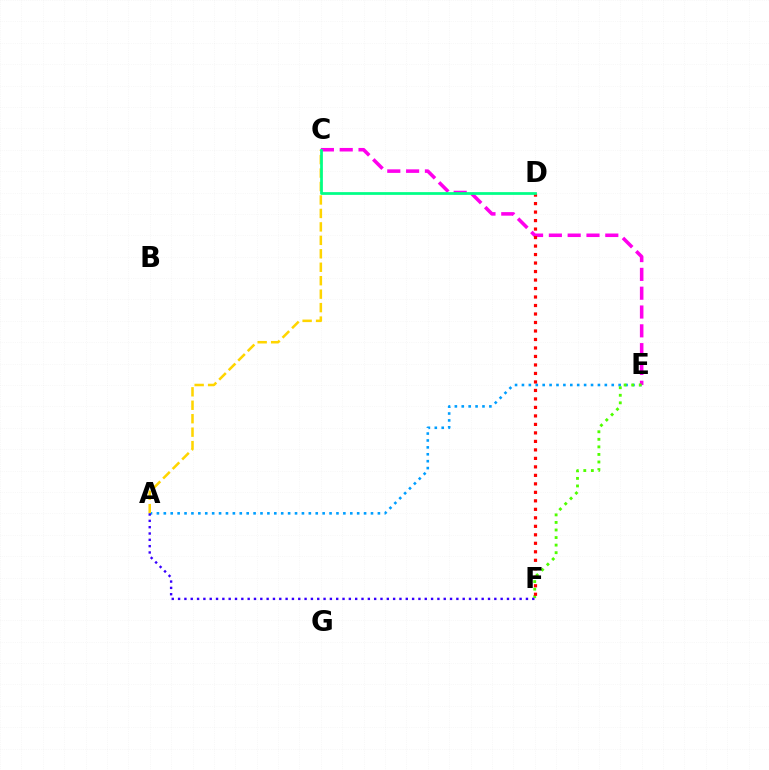{('A', 'E'): [{'color': '#009eff', 'line_style': 'dotted', 'thickness': 1.88}], ('A', 'C'): [{'color': '#ffd500', 'line_style': 'dashed', 'thickness': 1.83}], ('C', 'E'): [{'color': '#ff00ed', 'line_style': 'dashed', 'thickness': 2.56}], ('E', 'F'): [{'color': '#4fff00', 'line_style': 'dotted', 'thickness': 2.05}], ('D', 'F'): [{'color': '#ff0000', 'line_style': 'dotted', 'thickness': 2.31}], ('C', 'D'): [{'color': '#00ff86', 'line_style': 'solid', 'thickness': 1.98}], ('A', 'F'): [{'color': '#3700ff', 'line_style': 'dotted', 'thickness': 1.72}]}